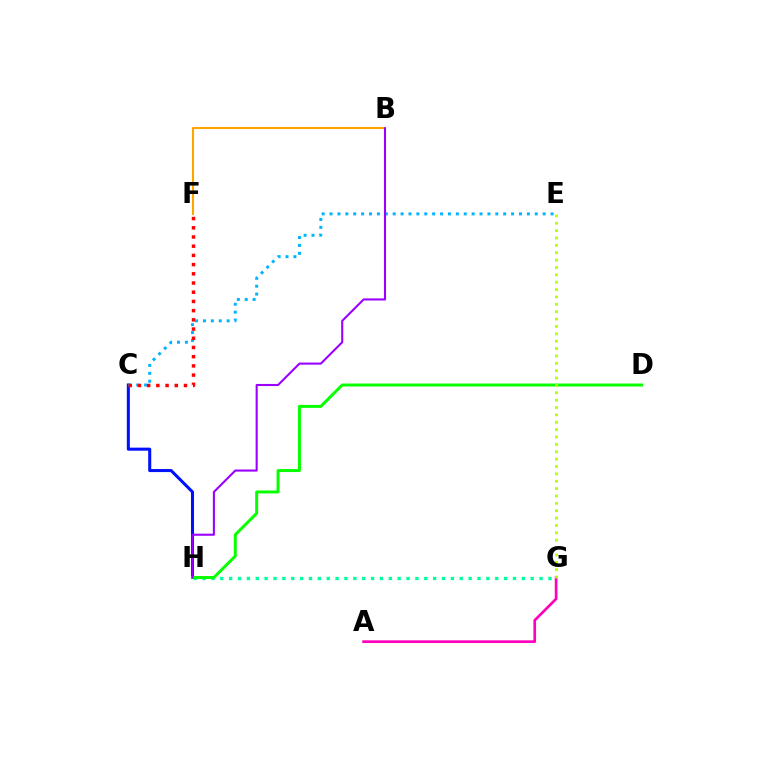{('C', 'H'): [{'color': '#0010ff', 'line_style': 'solid', 'thickness': 2.19}], ('A', 'G'): [{'color': '#ff00bd', 'line_style': 'solid', 'thickness': 1.94}], ('G', 'H'): [{'color': '#00ff9d', 'line_style': 'dotted', 'thickness': 2.41}], ('D', 'H'): [{'color': '#08ff00', 'line_style': 'solid', 'thickness': 2.14}], ('C', 'E'): [{'color': '#00b5ff', 'line_style': 'dotted', 'thickness': 2.14}], ('B', 'F'): [{'color': '#ffa500', 'line_style': 'solid', 'thickness': 1.51}], ('E', 'G'): [{'color': '#b3ff00', 'line_style': 'dotted', 'thickness': 2.0}], ('C', 'F'): [{'color': '#ff0000', 'line_style': 'dotted', 'thickness': 2.5}], ('B', 'H'): [{'color': '#9b00ff', 'line_style': 'solid', 'thickness': 1.51}]}